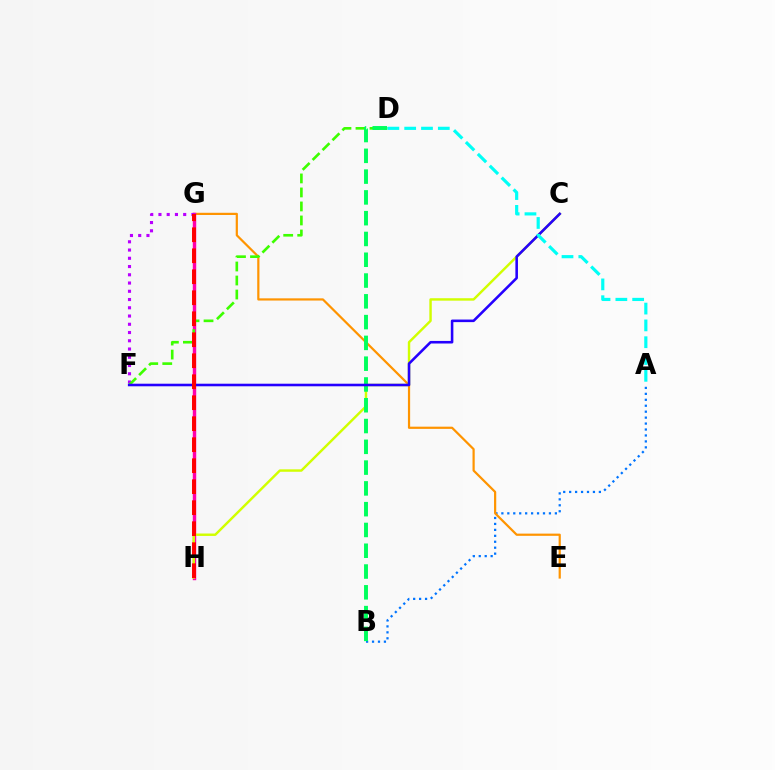{('A', 'B'): [{'color': '#0074ff', 'line_style': 'dotted', 'thickness': 1.62}], ('E', 'G'): [{'color': '#ff9400', 'line_style': 'solid', 'thickness': 1.59}], ('G', 'H'): [{'color': '#ff00ac', 'line_style': 'solid', 'thickness': 2.47}, {'color': '#ff0000', 'line_style': 'dashed', 'thickness': 2.85}], ('F', 'G'): [{'color': '#b900ff', 'line_style': 'dotted', 'thickness': 2.24}], ('D', 'F'): [{'color': '#3dff00', 'line_style': 'dashed', 'thickness': 1.9}], ('C', 'H'): [{'color': '#d1ff00', 'line_style': 'solid', 'thickness': 1.75}], ('B', 'D'): [{'color': '#00ff5c', 'line_style': 'dashed', 'thickness': 2.82}], ('C', 'F'): [{'color': '#2500ff', 'line_style': 'solid', 'thickness': 1.85}], ('A', 'D'): [{'color': '#00fff6', 'line_style': 'dashed', 'thickness': 2.28}]}